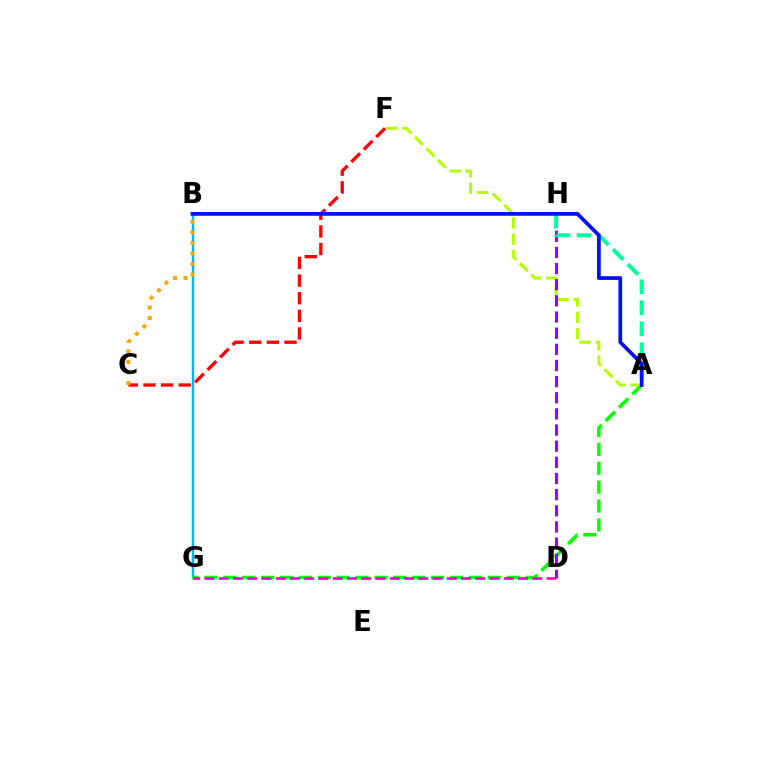{('C', 'F'): [{'color': '#ff0000', 'line_style': 'dashed', 'thickness': 2.4}], ('B', 'G'): [{'color': '#00b5ff', 'line_style': 'solid', 'thickness': 1.72}], ('B', 'C'): [{'color': '#ffa500', 'line_style': 'dotted', 'thickness': 2.86}], ('A', 'G'): [{'color': '#08ff00', 'line_style': 'dashed', 'thickness': 2.56}], ('D', 'G'): [{'color': '#ff00bd', 'line_style': 'dashed', 'thickness': 1.94}], ('A', 'F'): [{'color': '#b3ff00', 'line_style': 'dashed', 'thickness': 2.2}], ('D', 'H'): [{'color': '#9b00ff', 'line_style': 'dashed', 'thickness': 2.19}], ('A', 'H'): [{'color': '#00ff9d', 'line_style': 'dashed', 'thickness': 2.85}], ('A', 'B'): [{'color': '#0010ff', 'line_style': 'solid', 'thickness': 2.69}]}